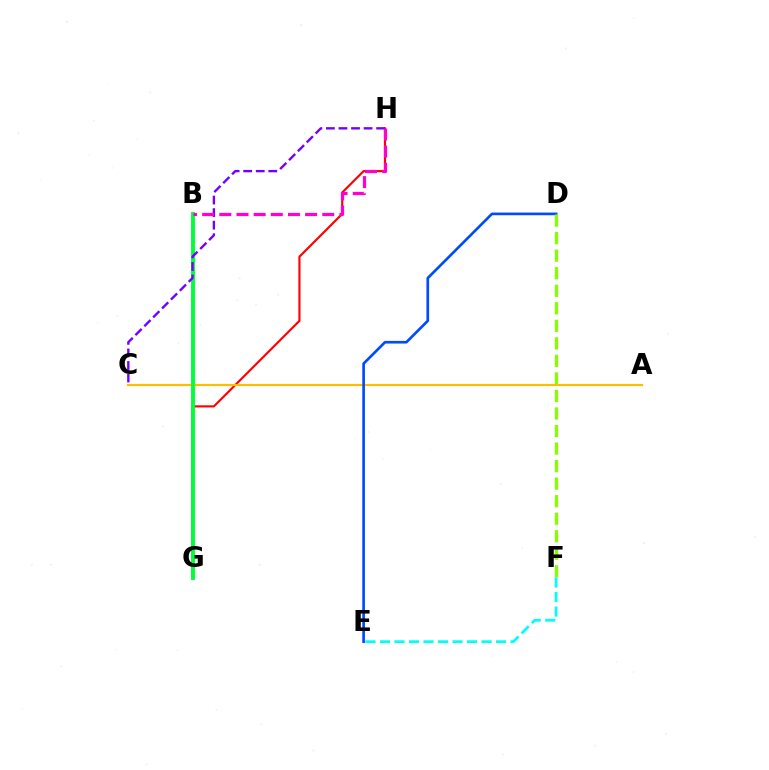{('G', 'H'): [{'color': '#ff0000', 'line_style': 'solid', 'thickness': 1.54}], ('A', 'C'): [{'color': '#ffbd00', 'line_style': 'solid', 'thickness': 1.58}], ('B', 'G'): [{'color': '#00ff39', 'line_style': 'solid', 'thickness': 2.8}], ('D', 'E'): [{'color': '#004bff', 'line_style': 'solid', 'thickness': 1.92}], ('C', 'H'): [{'color': '#7200ff', 'line_style': 'dashed', 'thickness': 1.71}], ('B', 'H'): [{'color': '#ff00cf', 'line_style': 'dashed', 'thickness': 2.33}], ('D', 'F'): [{'color': '#84ff00', 'line_style': 'dashed', 'thickness': 2.38}], ('E', 'F'): [{'color': '#00fff6', 'line_style': 'dashed', 'thickness': 1.97}]}